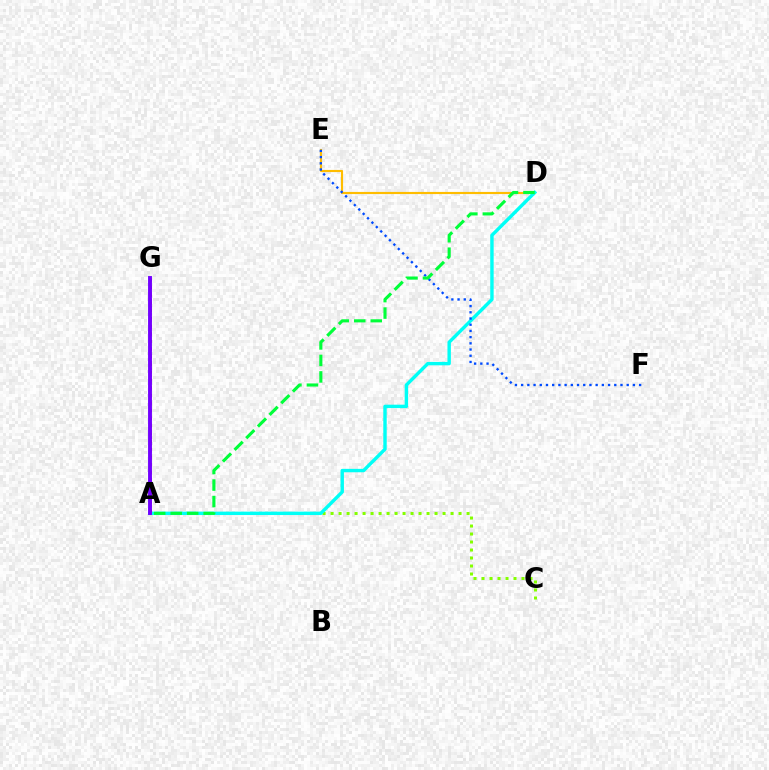{('A', 'C'): [{'color': '#84ff00', 'line_style': 'dotted', 'thickness': 2.17}], ('D', 'E'): [{'color': '#ffbd00', 'line_style': 'solid', 'thickness': 1.54}], ('A', 'D'): [{'color': '#00fff6', 'line_style': 'solid', 'thickness': 2.46}, {'color': '#00ff39', 'line_style': 'dashed', 'thickness': 2.24}], ('A', 'G'): [{'color': '#ff0000', 'line_style': 'dotted', 'thickness': 2.09}, {'color': '#ff00cf', 'line_style': 'dotted', 'thickness': 1.87}, {'color': '#7200ff', 'line_style': 'solid', 'thickness': 2.8}], ('E', 'F'): [{'color': '#004bff', 'line_style': 'dotted', 'thickness': 1.69}]}